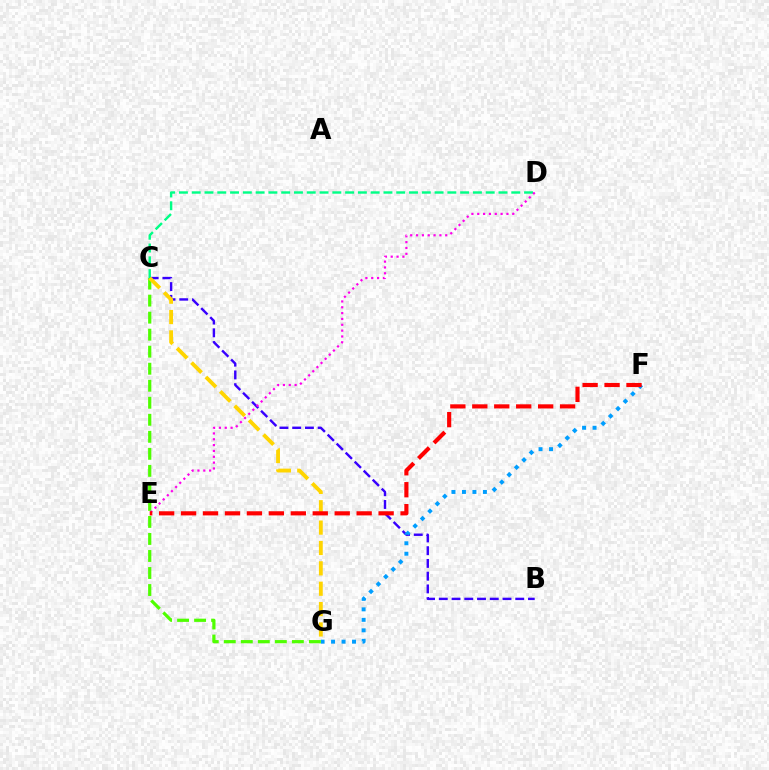{('B', 'C'): [{'color': '#3700ff', 'line_style': 'dashed', 'thickness': 1.73}], ('F', 'G'): [{'color': '#009eff', 'line_style': 'dotted', 'thickness': 2.85}], ('C', 'D'): [{'color': '#00ff86', 'line_style': 'dashed', 'thickness': 1.74}], ('C', 'G'): [{'color': '#4fff00', 'line_style': 'dashed', 'thickness': 2.31}, {'color': '#ffd500', 'line_style': 'dashed', 'thickness': 2.77}], ('D', 'E'): [{'color': '#ff00ed', 'line_style': 'dotted', 'thickness': 1.59}], ('E', 'F'): [{'color': '#ff0000', 'line_style': 'dashed', 'thickness': 2.98}]}